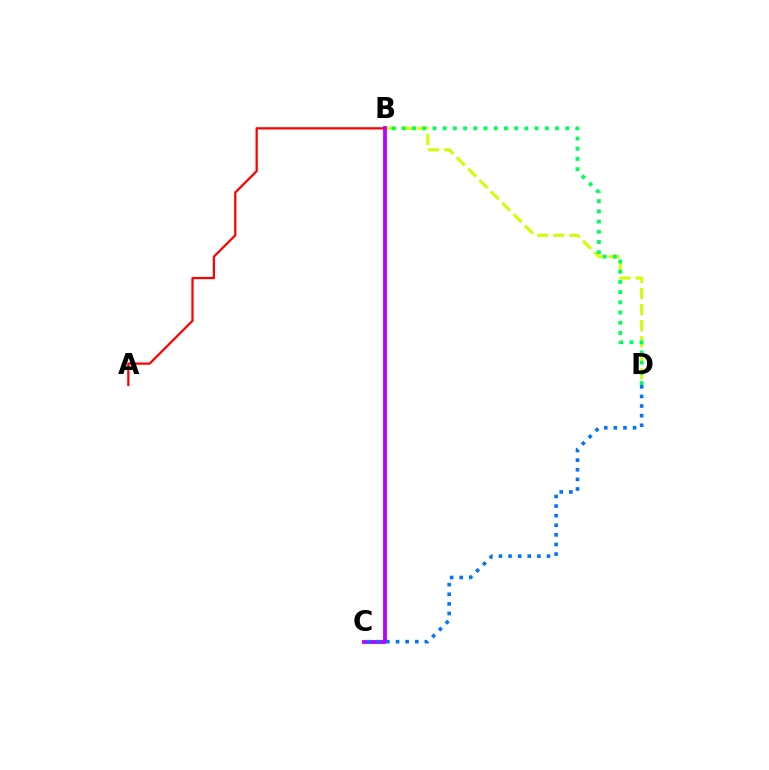{('B', 'D'): [{'color': '#d1ff00', 'line_style': 'dashed', 'thickness': 2.18}, {'color': '#00ff5c', 'line_style': 'dotted', 'thickness': 2.78}], ('A', 'B'): [{'color': '#ff0000', 'line_style': 'solid', 'thickness': 1.62}], ('B', 'C'): [{'color': '#b900ff', 'line_style': 'solid', 'thickness': 2.74}], ('C', 'D'): [{'color': '#0074ff', 'line_style': 'dotted', 'thickness': 2.61}]}